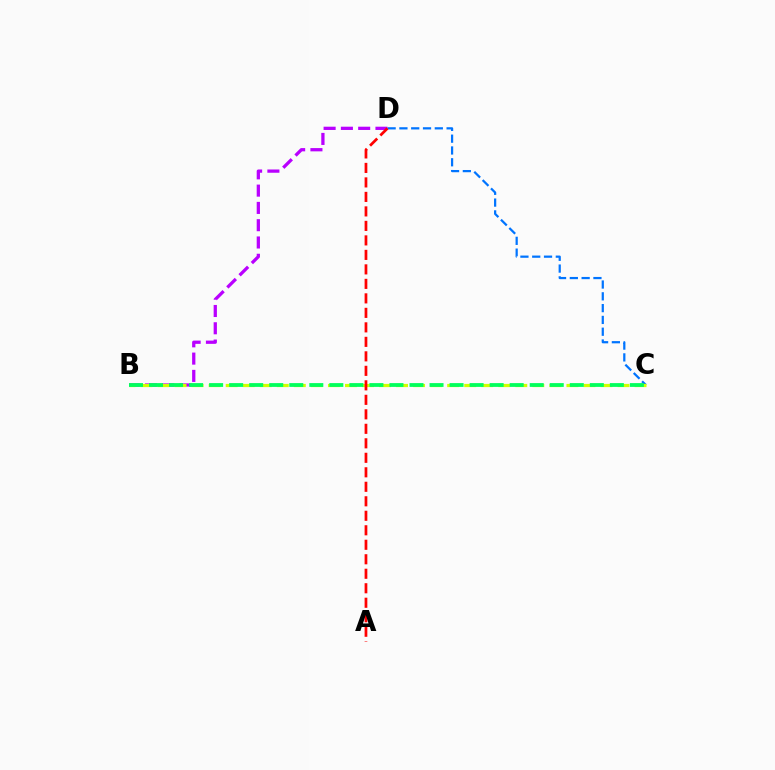{('B', 'D'): [{'color': '#b900ff', 'line_style': 'dashed', 'thickness': 2.35}], ('C', 'D'): [{'color': '#0074ff', 'line_style': 'dashed', 'thickness': 1.6}], ('B', 'C'): [{'color': '#d1ff00', 'line_style': 'dashed', 'thickness': 2.31}, {'color': '#00ff5c', 'line_style': 'dashed', 'thickness': 2.72}], ('A', 'D'): [{'color': '#ff0000', 'line_style': 'dashed', 'thickness': 1.97}]}